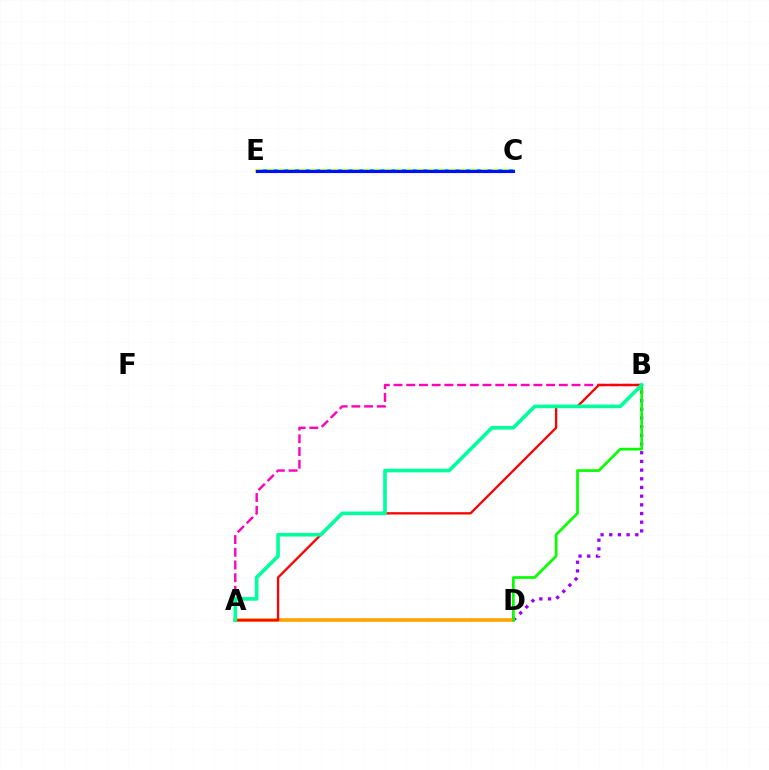{('C', 'E'): [{'color': '#b3ff00', 'line_style': 'solid', 'thickness': 2.77}, {'color': '#00b5ff', 'line_style': 'dotted', 'thickness': 2.91}, {'color': '#0010ff', 'line_style': 'solid', 'thickness': 2.24}], ('B', 'D'): [{'color': '#9b00ff', 'line_style': 'dotted', 'thickness': 2.36}, {'color': '#08ff00', 'line_style': 'solid', 'thickness': 1.95}], ('A', 'D'): [{'color': '#ffa500', 'line_style': 'solid', 'thickness': 2.64}], ('A', 'B'): [{'color': '#ff00bd', 'line_style': 'dashed', 'thickness': 1.73}, {'color': '#ff0000', 'line_style': 'solid', 'thickness': 1.67}, {'color': '#00ff9d', 'line_style': 'solid', 'thickness': 2.62}]}